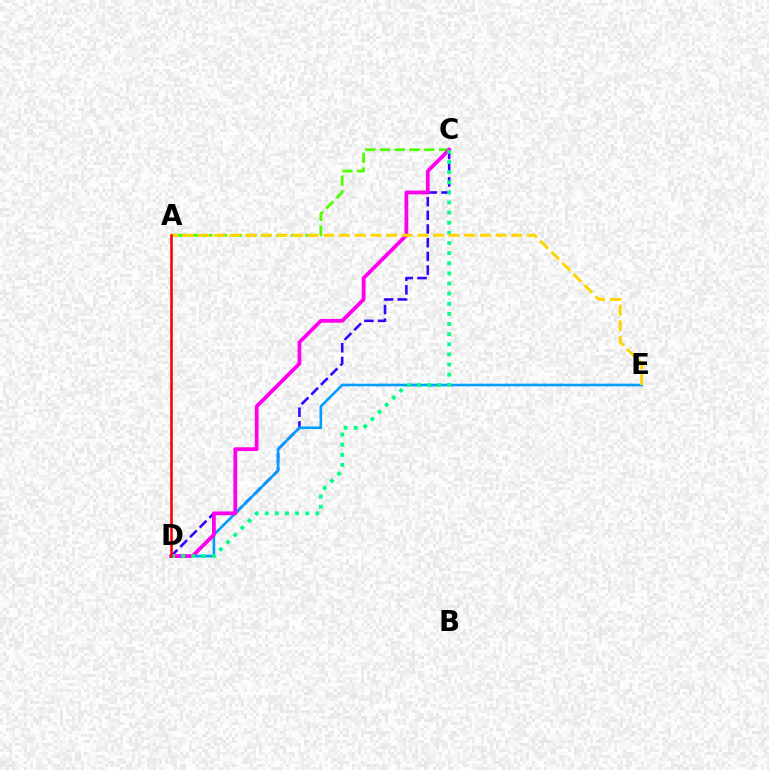{('C', 'D'): [{'color': '#3700ff', 'line_style': 'dashed', 'thickness': 1.86}, {'color': '#ff00ed', 'line_style': 'solid', 'thickness': 2.72}, {'color': '#00ff86', 'line_style': 'dotted', 'thickness': 2.75}], ('A', 'C'): [{'color': '#4fff00', 'line_style': 'dashed', 'thickness': 2.0}], ('D', 'E'): [{'color': '#009eff', 'line_style': 'solid', 'thickness': 1.89}], ('A', 'E'): [{'color': '#ffd500', 'line_style': 'dashed', 'thickness': 2.13}], ('A', 'D'): [{'color': '#ff0000', 'line_style': 'solid', 'thickness': 1.87}]}